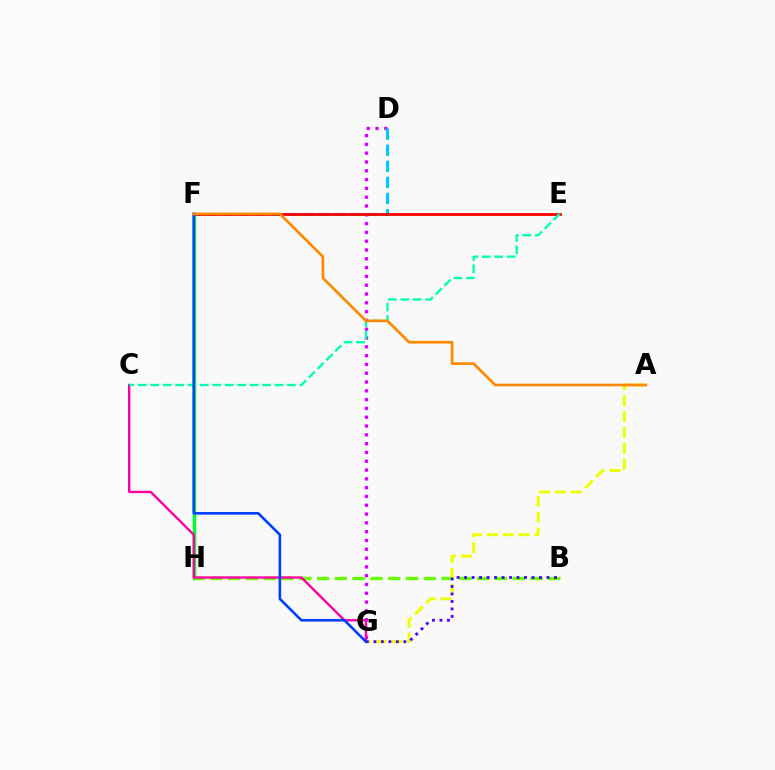{('D', 'G'): [{'color': '#d600ff', 'line_style': 'dotted', 'thickness': 2.39}], ('D', 'F'): [{'color': '#00c7ff', 'line_style': 'dashed', 'thickness': 2.19}], ('F', 'H'): [{'color': '#00ff27', 'line_style': 'solid', 'thickness': 2.5}], ('B', 'H'): [{'color': '#66ff00', 'line_style': 'dashed', 'thickness': 2.42}], ('A', 'G'): [{'color': '#eeff00', 'line_style': 'dashed', 'thickness': 2.15}], ('E', 'F'): [{'color': '#ff0000', 'line_style': 'solid', 'thickness': 2.01}], ('C', 'G'): [{'color': '#ff00a0', 'line_style': 'solid', 'thickness': 1.71}], ('C', 'E'): [{'color': '#00ffaf', 'line_style': 'dashed', 'thickness': 1.69}], ('B', 'G'): [{'color': '#4f00ff', 'line_style': 'dotted', 'thickness': 2.03}], ('F', 'G'): [{'color': '#003fff', 'line_style': 'solid', 'thickness': 1.88}], ('A', 'F'): [{'color': '#ff8800', 'line_style': 'solid', 'thickness': 1.93}]}